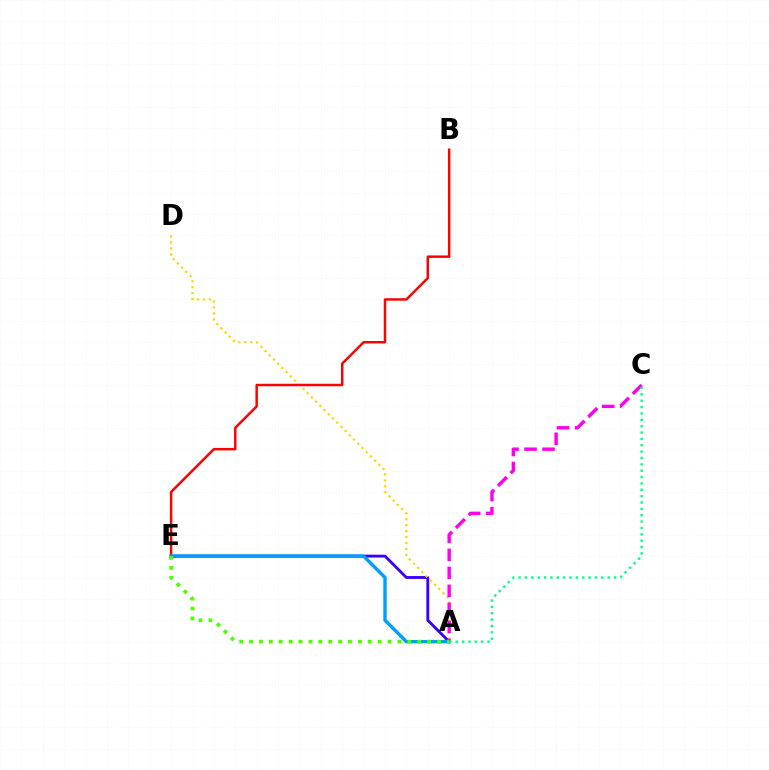{('A', 'E'): [{'color': '#3700ff', 'line_style': 'solid', 'thickness': 2.06}, {'color': '#009eff', 'line_style': 'solid', 'thickness': 2.44}, {'color': '#4fff00', 'line_style': 'dotted', 'thickness': 2.69}], ('A', 'D'): [{'color': '#ffd500', 'line_style': 'dotted', 'thickness': 1.62}], ('B', 'E'): [{'color': '#ff0000', 'line_style': 'solid', 'thickness': 1.77}], ('A', 'C'): [{'color': '#ff00ed', 'line_style': 'dashed', 'thickness': 2.44}, {'color': '#00ff86', 'line_style': 'dotted', 'thickness': 1.73}]}